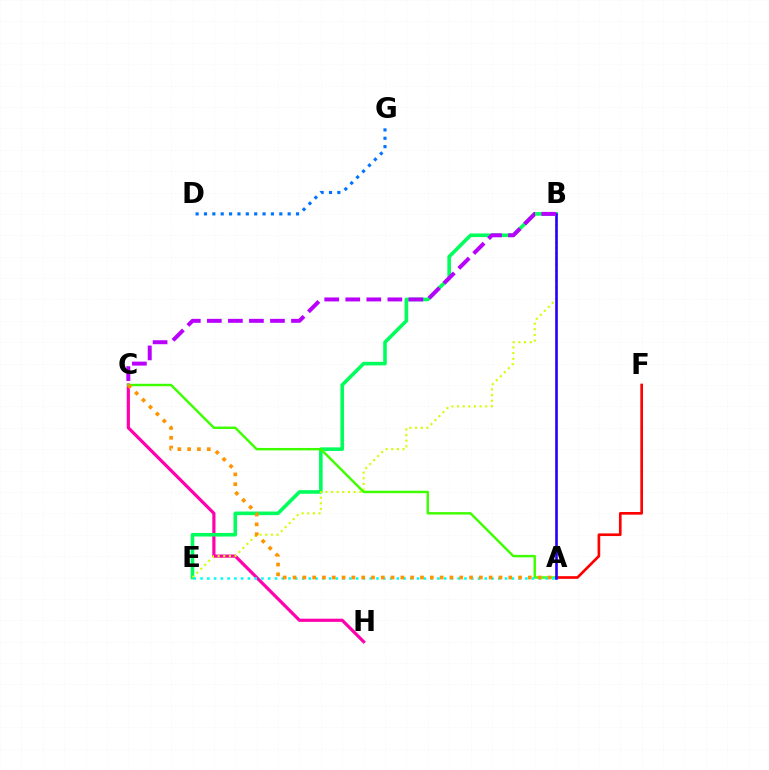{('C', 'H'): [{'color': '#ff00ac', 'line_style': 'solid', 'thickness': 2.29}], ('B', 'E'): [{'color': '#00ff5c', 'line_style': 'solid', 'thickness': 2.59}, {'color': '#d1ff00', 'line_style': 'dotted', 'thickness': 1.54}], ('A', 'F'): [{'color': '#ff0000', 'line_style': 'solid', 'thickness': 1.92}], ('A', 'C'): [{'color': '#3dff00', 'line_style': 'solid', 'thickness': 1.75}, {'color': '#ff9400', 'line_style': 'dotted', 'thickness': 2.66}], ('D', 'G'): [{'color': '#0074ff', 'line_style': 'dotted', 'thickness': 2.27}], ('A', 'E'): [{'color': '#00fff6', 'line_style': 'dotted', 'thickness': 1.84}], ('A', 'B'): [{'color': '#2500ff', 'line_style': 'solid', 'thickness': 1.89}], ('B', 'C'): [{'color': '#b900ff', 'line_style': 'dashed', 'thickness': 2.86}]}